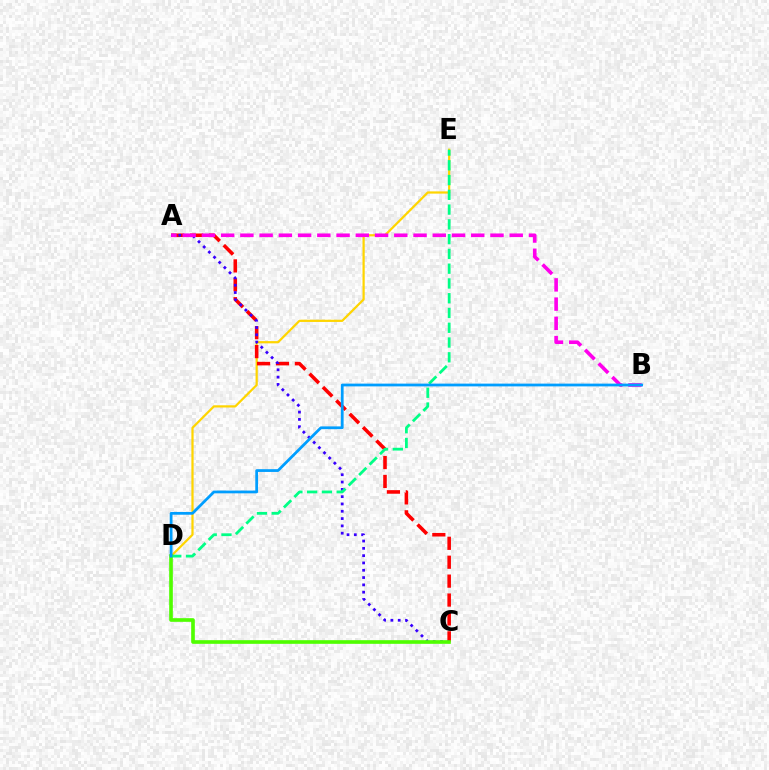{('D', 'E'): [{'color': '#ffd500', 'line_style': 'solid', 'thickness': 1.6}, {'color': '#00ff86', 'line_style': 'dashed', 'thickness': 2.01}], ('A', 'C'): [{'color': '#ff0000', 'line_style': 'dashed', 'thickness': 2.57}, {'color': '#3700ff', 'line_style': 'dotted', 'thickness': 1.99}], ('A', 'B'): [{'color': '#ff00ed', 'line_style': 'dashed', 'thickness': 2.61}], ('C', 'D'): [{'color': '#4fff00', 'line_style': 'solid', 'thickness': 2.63}], ('B', 'D'): [{'color': '#009eff', 'line_style': 'solid', 'thickness': 1.99}]}